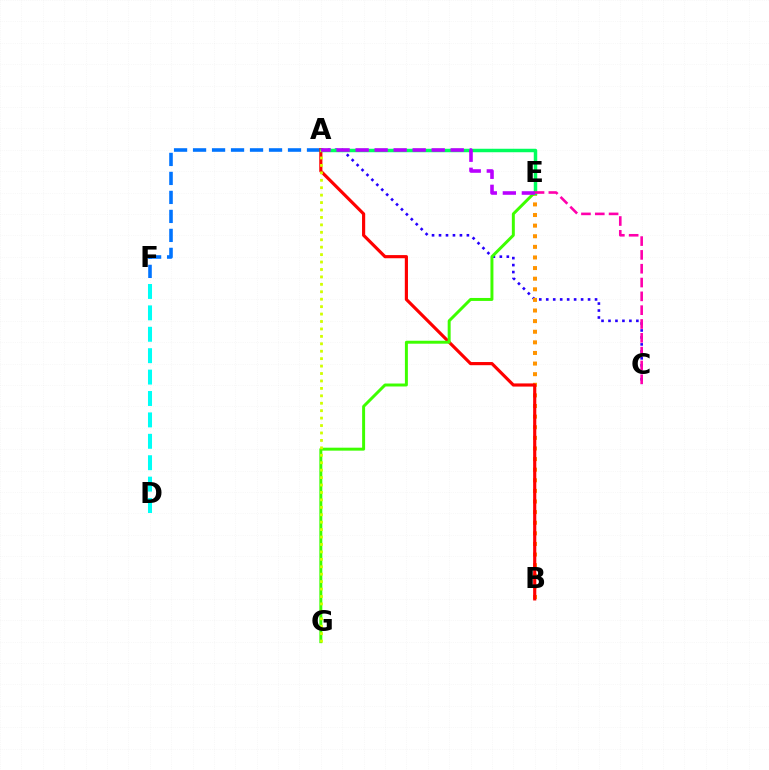{('A', 'C'): [{'color': '#2500ff', 'line_style': 'dotted', 'thickness': 1.89}], ('B', 'E'): [{'color': '#ff9400', 'line_style': 'dotted', 'thickness': 2.88}], ('A', 'F'): [{'color': '#0074ff', 'line_style': 'dashed', 'thickness': 2.58}], ('A', 'B'): [{'color': '#ff0000', 'line_style': 'solid', 'thickness': 2.28}], ('A', 'E'): [{'color': '#00ff5c', 'line_style': 'solid', 'thickness': 2.5}, {'color': '#b900ff', 'line_style': 'dashed', 'thickness': 2.58}], ('E', 'G'): [{'color': '#3dff00', 'line_style': 'solid', 'thickness': 2.13}], ('C', 'E'): [{'color': '#ff00ac', 'line_style': 'dashed', 'thickness': 1.88}], ('D', 'F'): [{'color': '#00fff6', 'line_style': 'dashed', 'thickness': 2.91}], ('A', 'G'): [{'color': '#d1ff00', 'line_style': 'dotted', 'thickness': 2.02}]}